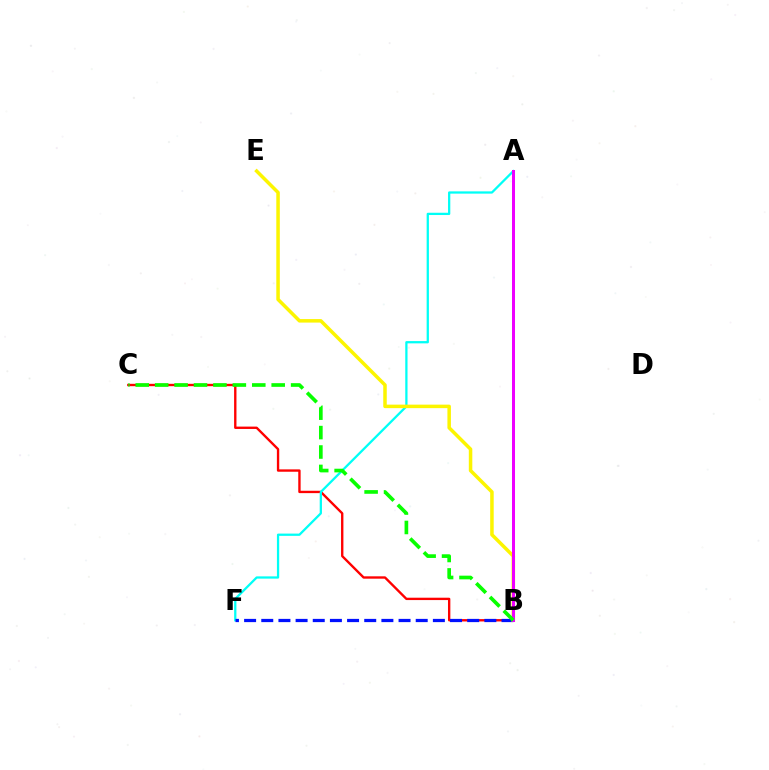{('B', 'C'): [{'color': '#ff0000', 'line_style': 'solid', 'thickness': 1.7}, {'color': '#08ff00', 'line_style': 'dashed', 'thickness': 2.64}], ('A', 'F'): [{'color': '#00fff6', 'line_style': 'solid', 'thickness': 1.63}], ('B', 'F'): [{'color': '#0010ff', 'line_style': 'dashed', 'thickness': 2.33}], ('B', 'E'): [{'color': '#fcf500', 'line_style': 'solid', 'thickness': 2.52}], ('A', 'B'): [{'color': '#ee00ff', 'line_style': 'solid', 'thickness': 2.16}]}